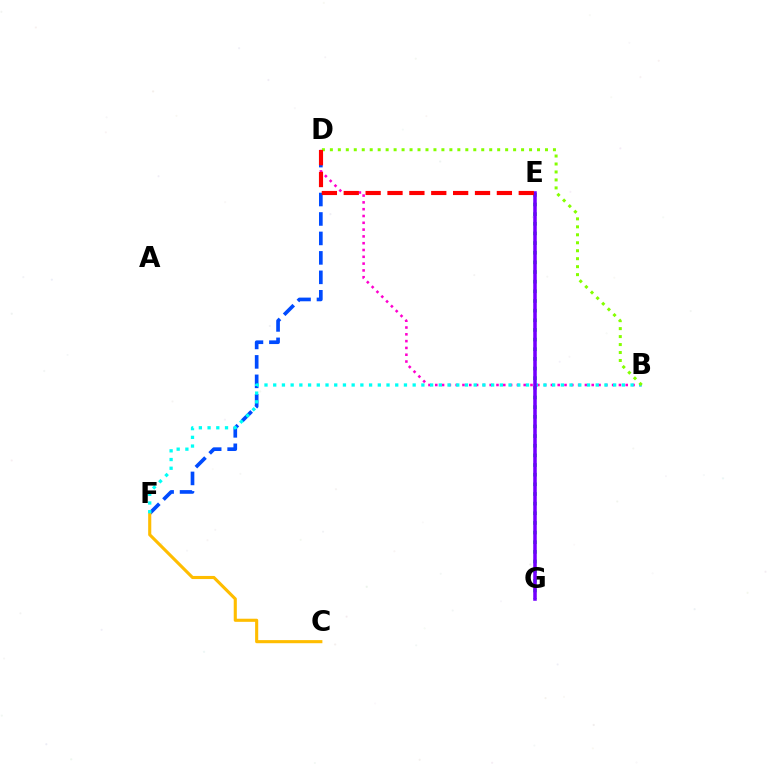{('B', 'D'): [{'color': '#ff00cf', 'line_style': 'dotted', 'thickness': 1.85}, {'color': '#84ff00', 'line_style': 'dotted', 'thickness': 2.16}], ('D', 'F'): [{'color': '#004bff', 'line_style': 'dashed', 'thickness': 2.64}], ('C', 'F'): [{'color': '#ffbd00', 'line_style': 'solid', 'thickness': 2.24}], ('B', 'F'): [{'color': '#00fff6', 'line_style': 'dotted', 'thickness': 2.37}], ('E', 'G'): [{'color': '#00ff39', 'line_style': 'dotted', 'thickness': 2.62}, {'color': '#7200ff', 'line_style': 'solid', 'thickness': 2.55}], ('D', 'E'): [{'color': '#ff0000', 'line_style': 'dashed', 'thickness': 2.97}]}